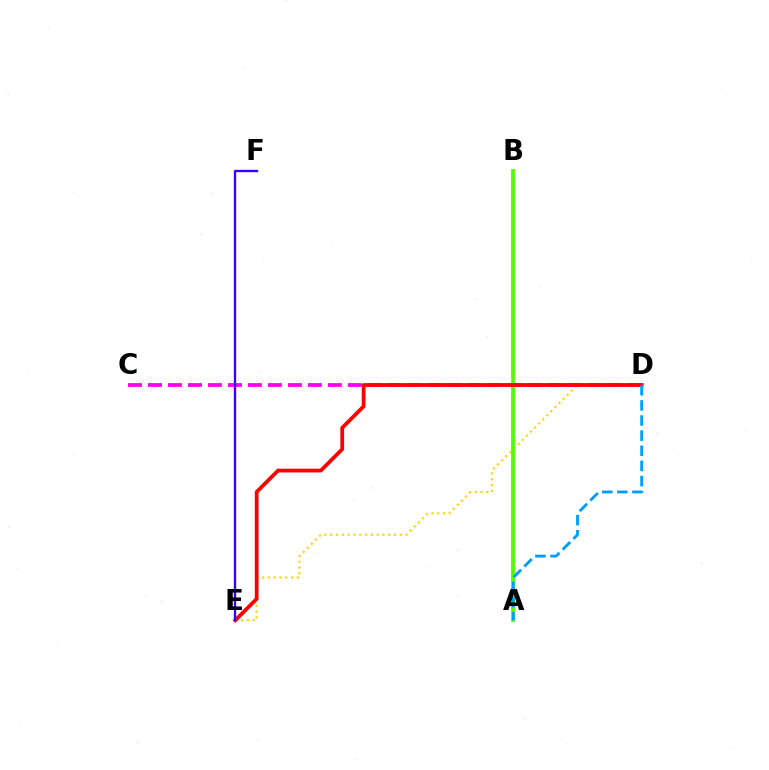{('C', 'D'): [{'color': '#ff00ed', 'line_style': 'dashed', 'thickness': 2.72}], ('A', 'B'): [{'color': '#00ff86', 'line_style': 'solid', 'thickness': 1.72}, {'color': '#4fff00', 'line_style': 'solid', 'thickness': 2.69}], ('D', 'E'): [{'color': '#ffd500', 'line_style': 'dotted', 'thickness': 1.57}, {'color': '#ff0000', 'line_style': 'solid', 'thickness': 2.71}], ('E', 'F'): [{'color': '#3700ff', 'line_style': 'solid', 'thickness': 1.7}], ('A', 'D'): [{'color': '#009eff', 'line_style': 'dashed', 'thickness': 2.05}]}